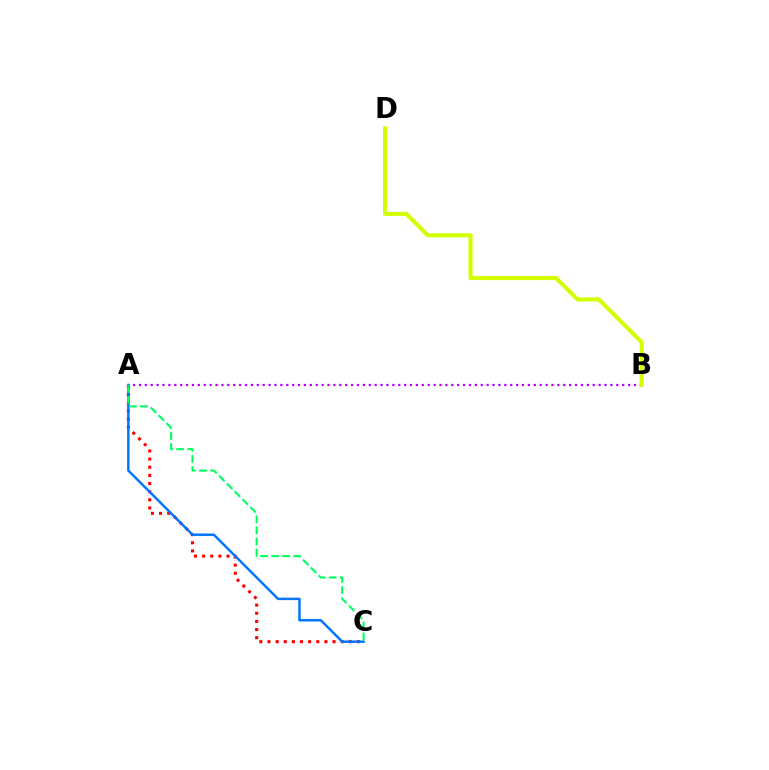{('A', 'C'): [{'color': '#ff0000', 'line_style': 'dotted', 'thickness': 2.21}, {'color': '#0074ff', 'line_style': 'solid', 'thickness': 1.75}, {'color': '#00ff5c', 'line_style': 'dashed', 'thickness': 1.5}], ('A', 'B'): [{'color': '#b900ff', 'line_style': 'dotted', 'thickness': 1.6}], ('B', 'D'): [{'color': '#d1ff00', 'line_style': 'solid', 'thickness': 2.92}]}